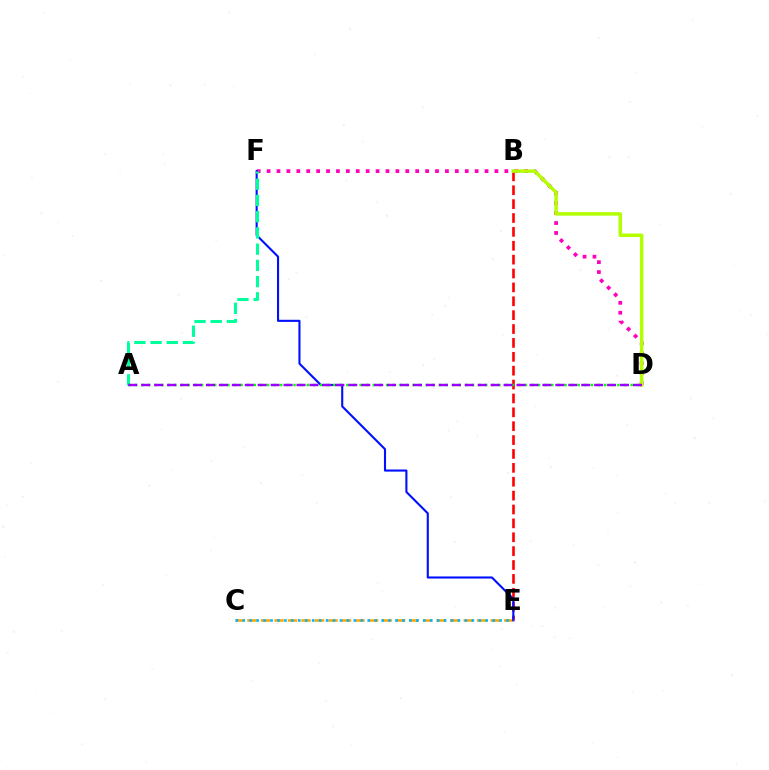{('C', 'E'): [{'color': '#ffa500', 'line_style': 'dashed', 'thickness': 1.84}, {'color': '#00b5ff', 'line_style': 'dotted', 'thickness': 1.89}], ('B', 'E'): [{'color': '#ff0000', 'line_style': 'dashed', 'thickness': 1.89}], ('D', 'F'): [{'color': '#ff00bd', 'line_style': 'dotted', 'thickness': 2.69}], ('E', 'F'): [{'color': '#0010ff', 'line_style': 'solid', 'thickness': 1.51}], ('B', 'D'): [{'color': '#b3ff00', 'line_style': 'solid', 'thickness': 2.5}], ('A', 'F'): [{'color': '#00ff9d', 'line_style': 'dashed', 'thickness': 2.2}], ('A', 'D'): [{'color': '#08ff00', 'line_style': 'dotted', 'thickness': 1.8}, {'color': '#9b00ff', 'line_style': 'dashed', 'thickness': 1.76}]}